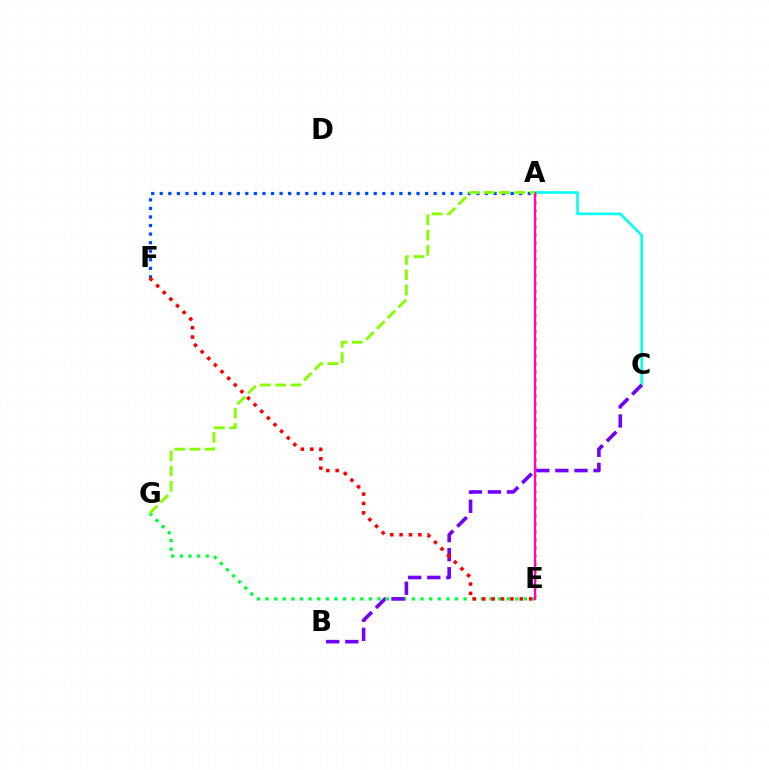{('A', 'E'): [{'color': '#ffbd00', 'line_style': 'dotted', 'thickness': 2.18}, {'color': '#ff00cf', 'line_style': 'solid', 'thickness': 1.65}], ('A', 'F'): [{'color': '#004bff', 'line_style': 'dotted', 'thickness': 2.33}], ('E', 'G'): [{'color': '#00ff39', 'line_style': 'dotted', 'thickness': 2.34}], ('A', 'C'): [{'color': '#00fff6', 'line_style': 'solid', 'thickness': 1.89}], ('B', 'C'): [{'color': '#7200ff', 'line_style': 'dashed', 'thickness': 2.59}], ('E', 'F'): [{'color': '#ff0000', 'line_style': 'dotted', 'thickness': 2.55}], ('A', 'G'): [{'color': '#84ff00', 'line_style': 'dashed', 'thickness': 2.07}]}